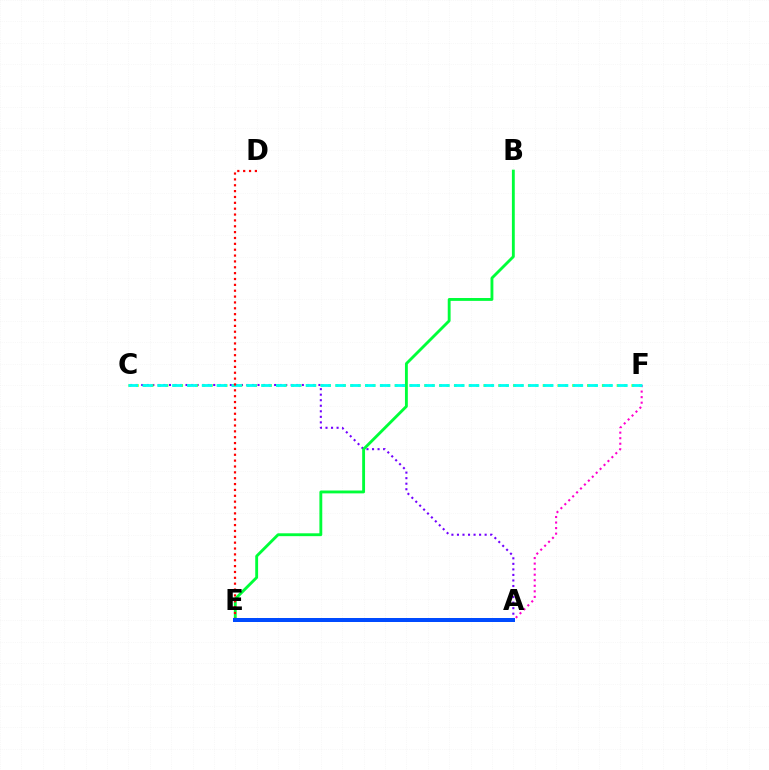{('A', 'C'): [{'color': '#7200ff', 'line_style': 'dotted', 'thickness': 1.5}], ('B', 'E'): [{'color': '#00ff39', 'line_style': 'solid', 'thickness': 2.06}], ('A', 'F'): [{'color': '#ff00cf', 'line_style': 'dotted', 'thickness': 1.51}], ('C', 'F'): [{'color': '#84ff00', 'line_style': 'dotted', 'thickness': 2.01}, {'color': '#00fff6', 'line_style': 'dashed', 'thickness': 2.02}], ('A', 'E'): [{'color': '#ffbd00', 'line_style': 'dotted', 'thickness': 2.11}, {'color': '#004bff', 'line_style': 'solid', 'thickness': 2.88}], ('D', 'E'): [{'color': '#ff0000', 'line_style': 'dotted', 'thickness': 1.59}]}